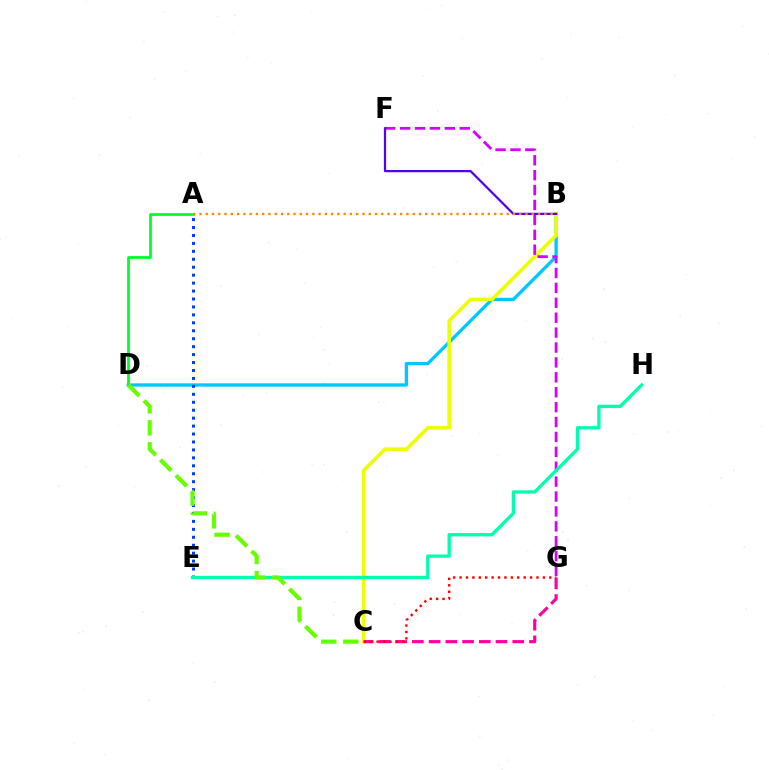{('B', 'D'): [{'color': '#00c7ff', 'line_style': 'solid', 'thickness': 2.39}], ('A', 'E'): [{'color': '#003fff', 'line_style': 'dotted', 'thickness': 2.16}], ('A', 'D'): [{'color': '#00ff27', 'line_style': 'solid', 'thickness': 1.99}], ('B', 'C'): [{'color': '#eeff00', 'line_style': 'solid', 'thickness': 2.58}], ('F', 'G'): [{'color': '#d600ff', 'line_style': 'dashed', 'thickness': 2.02}], ('E', 'H'): [{'color': '#00ffaf', 'line_style': 'solid', 'thickness': 2.39}], ('B', 'F'): [{'color': '#4f00ff', 'line_style': 'solid', 'thickness': 1.61}], ('C', 'G'): [{'color': '#ff00a0', 'line_style': 'dashed', 'thickness': 2.27}, {'color': '#ff0000', 'line_style': 'dotted', 'thickness': 1.74}], ('C', 'D'): [{'color': '#66ff00', 'line_style': 'dashed', 'thickness': 2.99}], ('A', 'B'): [{'color': '#ff8800', 'line_style': 'dotted', 'thickness': 1.7}]}